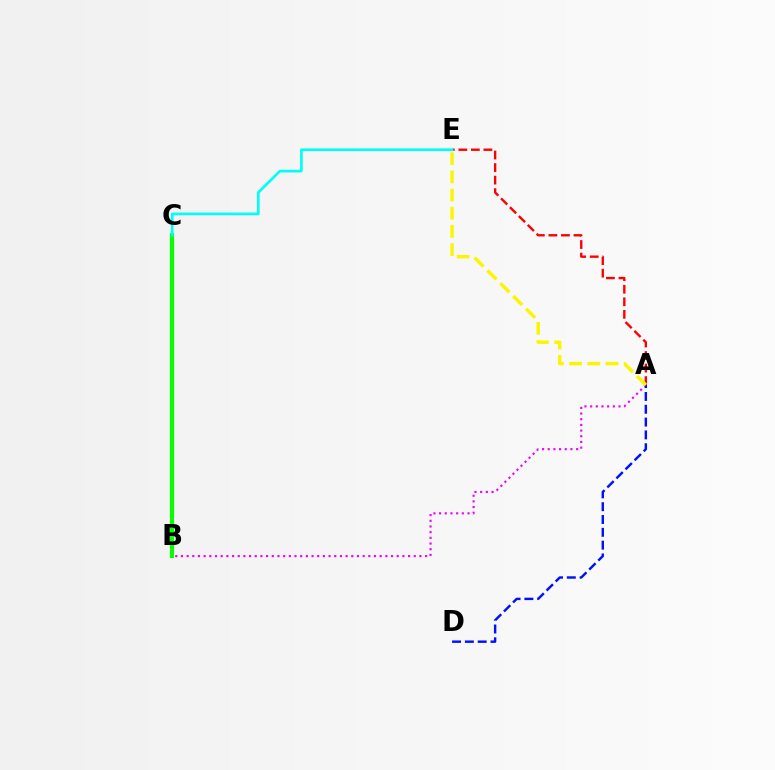{('A', 'B'): [{'color': '#ee00ff', 'line_style': 'dotted', 'thickness': 1.54}], ('B', 'C'): [{'color': '#08ff00', 'line_style': 'solid', 'thickness': 2.98}], ('A', 'D'): [{'color': '#0010ff', 'line_style': 'dashed', 'thickness': 1.74}], ('A', 'E'): [{'color': '#ff0000', 'line_style': 'dashed', 'thickness': 1.7}, {'color': '#fcf500', 'line_style': 'dashed', 'thickness': 2.47}], ('C', 'E'): [{'color': '#00fff6', 'line_style': 'solid', 'thickness': 1.93}]}